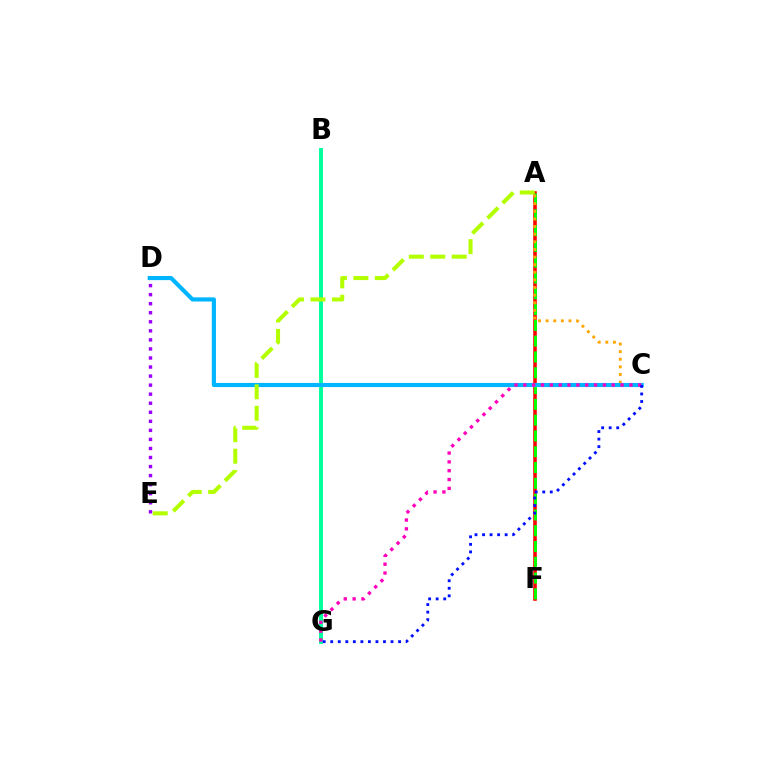{('D', 'E'): [{'color': '#9b00ff', 'line_style': 'dotted', 'thickness': 2.46}], ('A', 'F'): [{'color': '#ff0000', 'line_style': 'solid', 'thickness': 2.57}, {'color': '#08ff00', 'line_style': 'dashed', 'thickness': 2.15}], ('A', 'C'): [{'color': '#ffa500', 'line_style': 'dotted', 'thickness': 2.07}], ('B', 'G'): [{'color': '#00ff9d', 'line_style': 'solid', 'thickness': 2.83}], ('C', 'D'): [{'color': '#00b5ff', 'line_style': 'solid', 'thickness': 2.97}], ('A', 'E'): [{'color': '#b3ff00', 'line_style': 'dashed', 'thickness': 2.91}], ('C', 'G'): [{'color': '#ff00bd', 'line_style': 'dotted', 'thickness': 2.4}, {'color': '#0010ff', 'line_style': 'dotted', 'thickness': 2.05}]}